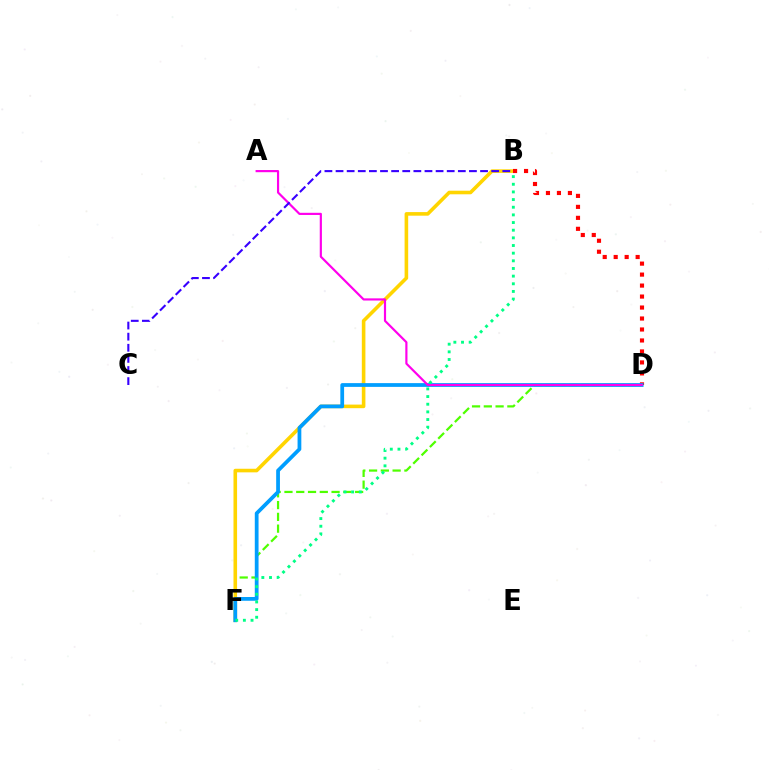{('D', 'F'): [{'color': '#4fff00', 'line_style': 'dashed', 'thickness': 1.6}, {'color': '#009eff', 'line_style': 'solid', 'thickness': 2.71}], ('B', 'F'): [{'color': '#ffd500', 'line_style': 'solid', 'thickness': 2.59}, {'color': '#00ff86', 'line_style': 'dotted', 'thickness': 2.08}], ('B', 'D'): [{'color': '#ff0000', 'line_style': 'dotted', 'thickness': 2.98}], ('A', 'D'): [{'color': '#ff00ed', 'line_style': 'solid', 'thickness': 1.57}], ('B', 'C'): [{'color': '#3700ff', 'line_style': 'dashed', 'thickness': 1.51}]}